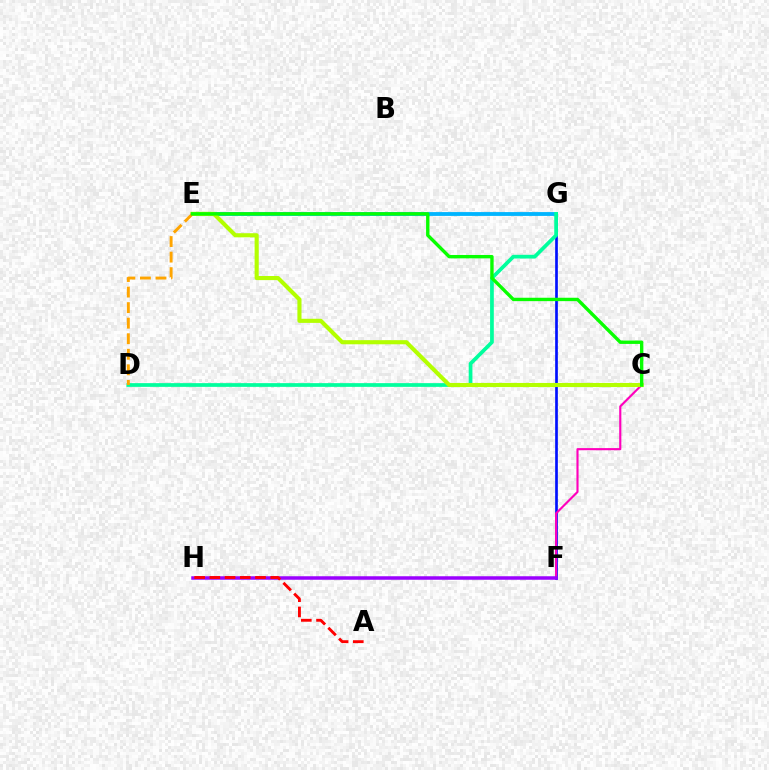{('F', 'G'): [{'color': '#0010ff', 'line_style': 'solid', 'thickness': 1.93}], ('E', 'G'): [{'color': '#00b5ff', 'line_style': 'solid', 'thickness': 2.76}], ('D', 'G'): [{'color': '#00ff9d', 'line_style': 'solid', 'thickness': 2.68}], ('C', 'F'): [{'color': '#ff00bd', 'line_style': 'solid', 'thickness': 1.54}], ('F', 'H'): [{'color': '#9b00ff', 'line_style': 'solid', 'thickness': 2.52}], ('C', 'E'): [{'color': '#b3ff00', 'line_style': 'solid', 'thickness': 2.96}, {'color': '#08ff00', 'line_style': 'solid', 'thickness': 2.43}], ('D', 'E'): [{'color': '#ffa500', 'line_style': 'dashed', 'thickness': 2.11}], ('A', 'H'): [{'color': '#ff0000', 'line_style': 'dashed', 'thickness': 2.07}]}